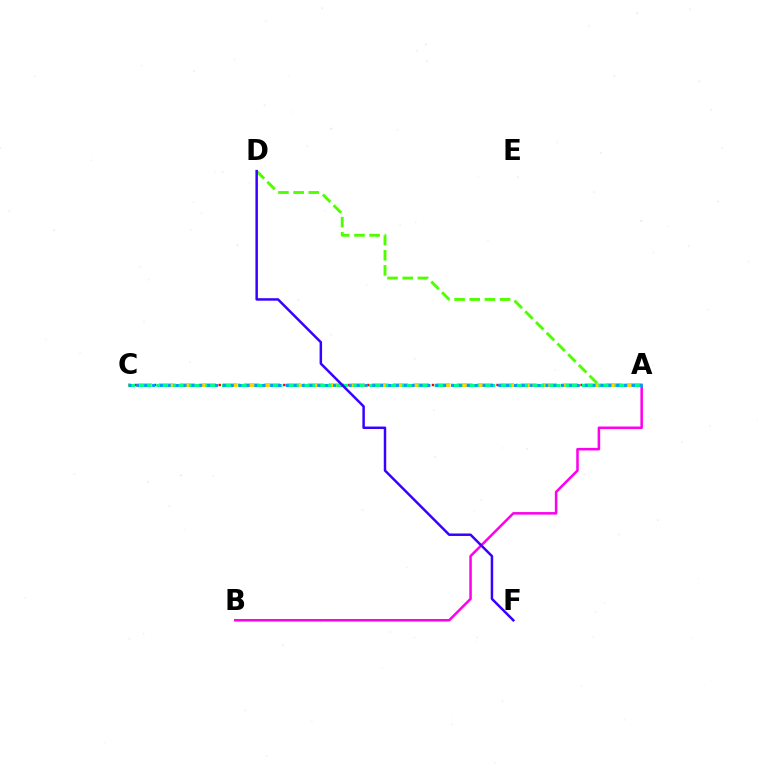{('A', 'B'): [{'color': '#ff00ed', 'line_style': 'solid', 'thickness': 1.82}], ('A', 'C'): [{'color': '#ff0000', 'line_style': 'dotted', 'thickness': 1.76}, {'color': '#ffd500', 'line_style': 'dashed', 'thickness': 2.89}, {'color': '#00ff86', 'line_style': 'dashed', 'thickness': 2.22}, {'color': '#009eff', 'line_style': 'dotted', 'thickness': 2.14}], ('A', 'D'): [{'color': '#4fff00', 'line_style': 'dashed', 'thickness': 2.06}], ('D', 'F'): [{'color': '#3700ff', 'line_style': 'solid', 'thickness': 1.79}]}